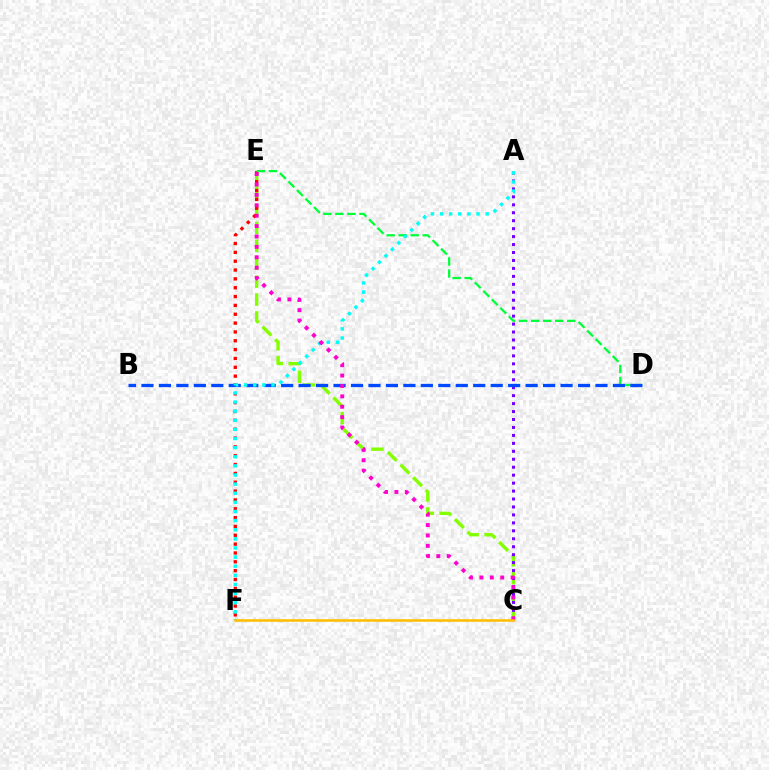{('C', 'E'): [{'color': '#84ff00', 'line_style': 'dashed', 'thickness': 2.43}, {'color': '#ff00cf', 'line_style': 'dotted', 'thickness': 2.82}], ('E', 'F'): [{'color': '#ff0000', 'line_style': 'dotted', 'thickness': 2.4}], ('D', 'E'): [{'color': '#00ff39', 'line_style': 'dashed', 'thickness': 1.63}], ('A', 'C'): [{'color': '#7200ff', 'line_style': 'dotted', 'thickness': 2.16}], ('B', 'D'): [{'color': '#004bff', 'line_style': 'dashed', 'thickness': 2.37}], ('A', 'F'): [{'color': '#00fff6', 'line_style': 'dotted', 'thickness': 2.48}], ('C', 'F'): [{'color': '#ffbd00', 'line_style': 'solid', 'thickness': 1.84}]}